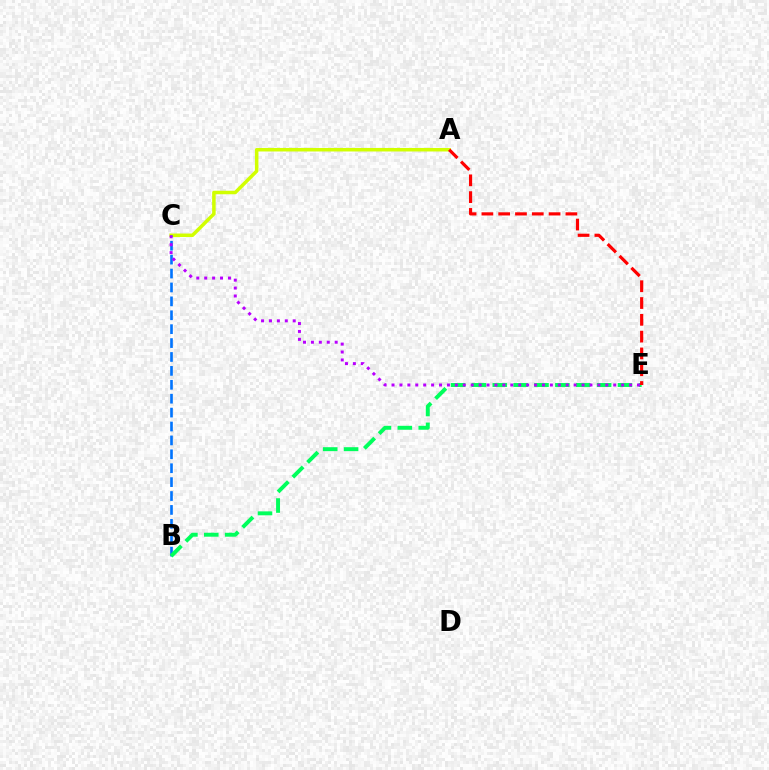{('A', 'C'): [{'color': '#d1ff00', 'line_style': 'solid', 'thickness': 2.52}], ('B', 'C'): [{'color': '#0074ff', 'line_style': 'dashed', 'thickness': 1.89}], ('B', 'E'): [{'color': '#00ff5c', 'line_style': 'dashed', 'thickness': 2.83}], ('A', 'E'): [{'color': '#ff0000', 'line_style': 'dashed', 'thickness': 2.28}], ('C', 'E'): [{'color': '#b900ff', 'line_style': 'dotted', 'thickness': 2.15}]}